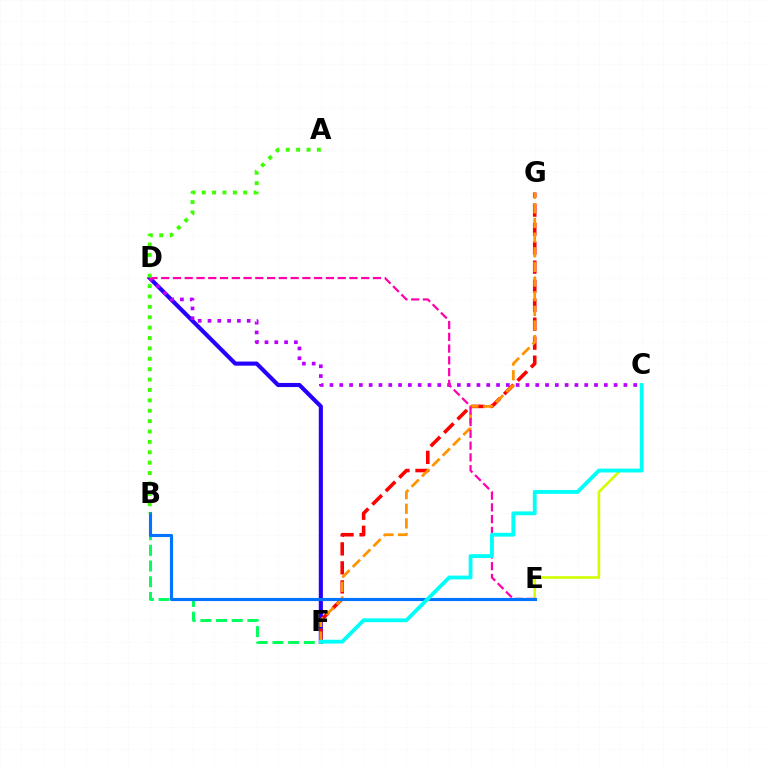{('C', 'E'): [{'color': '#d1ff00', 'line_style': 'solid', 'thickness': 1.89}], ('D', 'F'): [{'color': '#2500ff', 'line_style': 'solid', 'thickness': 2.96}], ('F', 'G'): [{'color': '#ff0000', 'line_style': 'dashed', 'thickness': 2.58}, {'color': '#ff9400', 'line_style': 'dashed', 'thickness': 1.99}], ('B', 'F'): [{'color': '#00ff5c', 'line_style': 'dashed', 'thickness': 2.13}], ('C', 'D'): [{'color': '#b900ff', 'line_style': 'dotted', 'thickness': 2.66}], ('D', 'E'): [{'color': '#ff00ac', 'line_style': 'dashed', 'thickness': 1.6}], ('B', 'E'): [{'color': '#0074ff', 'line_style': 'solid', 'thickness': 2.24}], ('C', 'F'): [{'color': '#00fff6', 'line_style': 'solid', 'thickness': 2.76}], ('A', 'B'): [{'color': '#3dff00', 'line_style': 'dotted', 'thickness': 2.82}]}